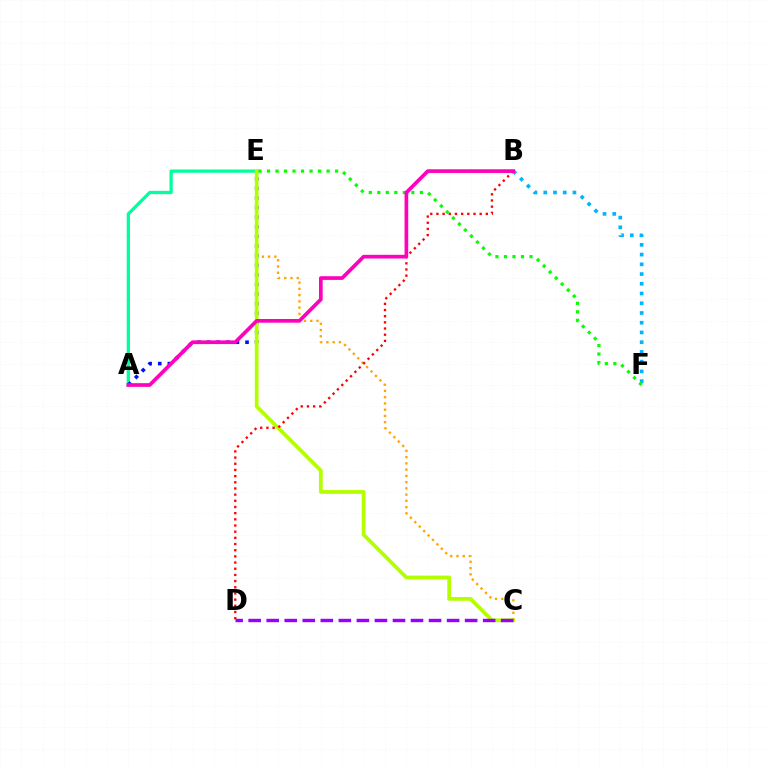{('A', 'E'): [{'color': '#00ff9d', 'line_style': 'solid', 'thickness': 2.36}, {'color': '#0010ff', 'line_style': 'dotted', 'thickness': 2.61}], ('C', 'E'): [{'color': '#ffa500', 'line_style': 'dotted', 'thickness': 1.7}, {'color': '#b3ff00', 'line_style': 'solid', 'thickness': 2.71}], ('B', 'F'): [{'color': '#00b5ff', 'line_style': 'dotted', 'thickness': 2.64}], ('C', 'D'): [{'color': '#9b00ff', 'line_style': 'dashed', 'thickness': 2.45}], ('B', 'D'): [{'color': '#ff0000', 'line_style': 'dotted', 'thickness': 1.68}], ('E', 'F'): [{'color': '#08ff00', 'line_style': 'dotted', 'thickness': 2.31}], ('A', 'B'): [{'color': '#ff00bd', 'line_style': 'solid', 'thickness': 2.66}]}